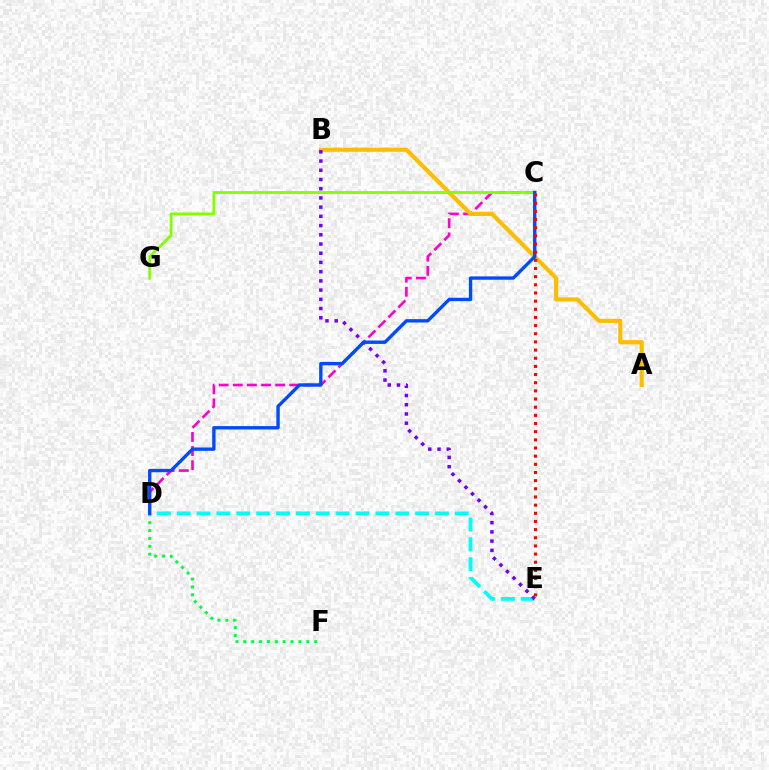{('C', 'D'): [{'color': '#ff00cf', 'line_style': 'dashed', 'thickness': 1.92}, {'color': '#004bff', 'line_style': 'solid', 'thickness': 2.42}], ('D', 'E'): [{'color': '#00fff6', 'line_style': 'dashed', 'thickness': 2.7}], ('D', 'F'): [{'color': '#00ff39', 'line_style': 'dotted', 'thickness': 2.14}], ('A', 'B'): [{'color': '#ffbd00', 'line_style': 'solid', 'thickness': 2.99}], ('B', 'E'): [{'color': '#7200ff', 'line_style': 'dotted', 'thickness': 2.5}], ('C', 'G'): [{'color': '#84ff00', 'line_style': 'solid', 'thickness': 2.03}], ('C', 'E'): [{'color': '#ff0000', 'line_style': 'dotted', 'thickness': 2.22}]}